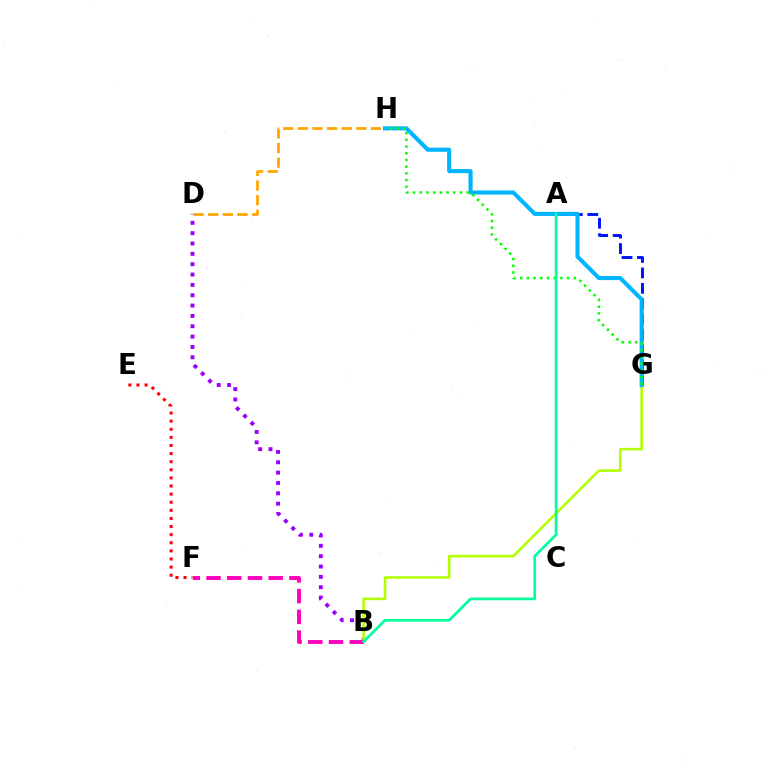{('B', 'D'): [{'color': '#9b00ff', 'line_style': 'dotted', 'thickness': 2.81}], ('E', 'F'): [{'color': '#ff0000', 'line_style': 'dotted', 'thickness': 2.2}], ('B', 'G'): [{'color': '#b3ff00', 'line_style': 'solid', 'thickness': 1.86}], ('A', 'G'): [{'color': '#0010ff', 'line_style': 'dashed', 'thickness': 2.1}], ('G', 'H'): [{'color': '#00b5ff', 'line_style': 'solid', 'thickness': 2.95}, {'color': '#08ff00', 'line_style': 'dotted', 'thickness': 1.82}], ('B', 'F'): [{'color': '#ff00bd', 'line_style': 'dashed', 'thickness': 2.82}], ('D', 'H'): [{'color': '#ffa500', 'line_style': 'dashed', 'thickness': 1.99}], ('A', 'B'): [{'color': '#00ff9d', 'line_style': 'solid', 'thickness': 1.94}]}